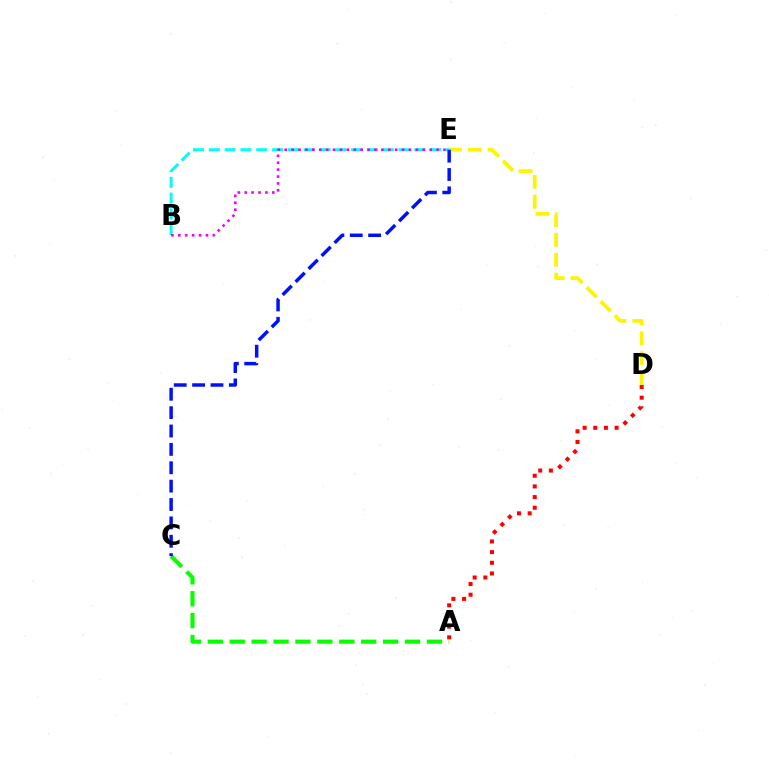{('B', 'E'): [{'color': '#00fff6', 'line_style': 'dashed', 'thickness': 2.15}, {'color': '#ee00ff', 'line_style': 'dotted', 'thickness': 1.88}], ('D', 'E'): [{'color': '#fcf500', 'line_style': 'dashed', 'thickness': 2.7}], ('A', 'C'): [{'color': '#08ff00', 'line_style': 'dashed', 'thickness': 2.98}], ('C', 'E'): [{'color': '#0010ff', 'line_style': 'dashed', 'thickness': 2.5}], ('A', 'D'): [{'color': '#ff0000', 'line_style': 'dotted', 'thickness': 2.9}]}